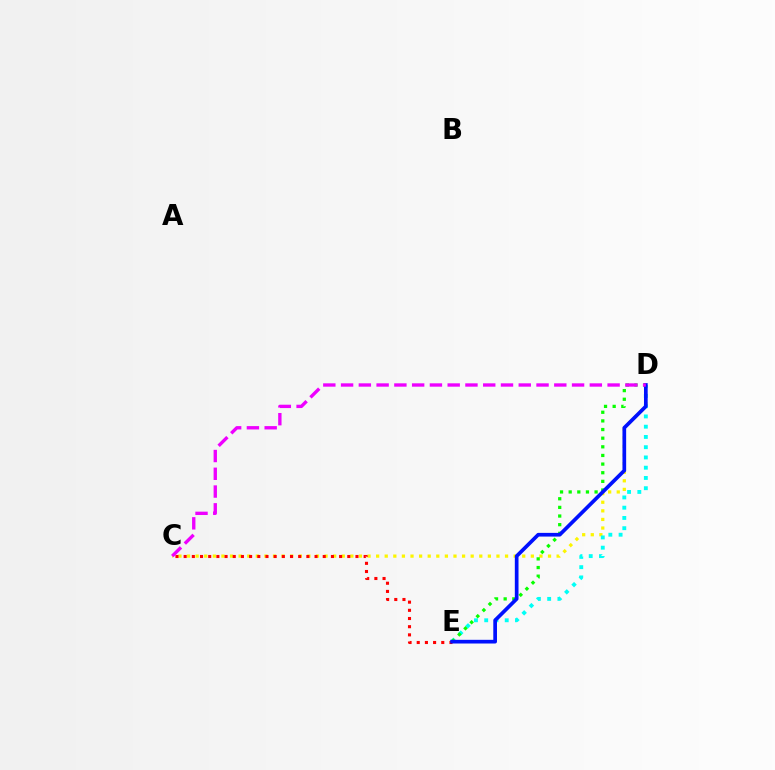{('C', 'D'): [{'color': '#fcf500', 'line_style': 'dotted', 'thickness': 2.34}, {'color': '#ee00ff', 'line_style': 'dashed', 'thickness': 2.41}], ('D', 'E'): [{'color': '#00fff6', 'line_style': 'dotted', 'thickness': 2.79}, {'color': '#08ff00', 'line_style': 'dotted', 'thickness': 2.35}, {'color': '#0010ff', 'line_style': 'solid', 'thickness': 2.66}], ('C', 'E'): [{'color': '#ff0000', 'line_style': 'dotted', 'thickness': 2.22}]}